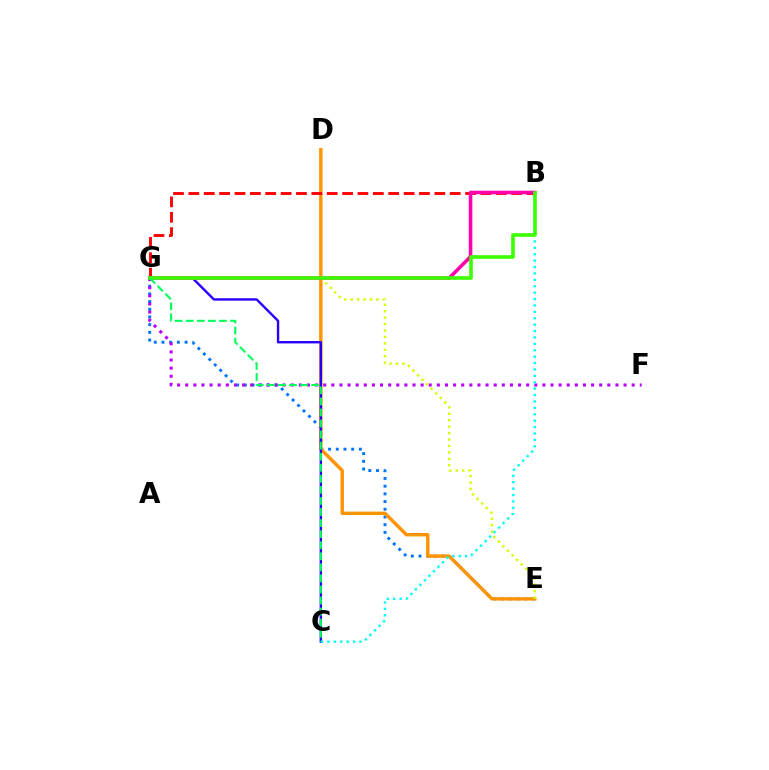{('E', 'G'): [{'color': '#0074ff', 'line_style': 'dotted', 'thickness': 2.09}, {'color': '#d1ff00', 'line_style': 'dotted', 'thickness': 1.75}], ('D', 'E'): [{'color': '#ff9400', 'line_style': 'solid', 'thickness': 2.47}], ('C', 'G'): [{'color': '#2500ff', 'line_style': 'solid', 'thickness': 1.72}, {'color': '#00ff5c', 'line_style': 'dashed', 'thickness': 1.5}], ('F', 'G'): [{'color': '#b900ff', 'line_style': 'dotted', 'thickness': 2.21}], ('B', 'G'): [{'color': '#ff0000', 'line_style': 'dashed', 'thickness': 2.09}, {'color': '#ff00ac', 'line_style': 'solid', 'thickness': 2.58}, {'color': '#3dff00', 'line_style': 'solid', 'thickness': 2.62}], ('B', 'C'): [{'color': '#00fff6', 'line_style': 'dotted', 'thickness': 1.74}]}